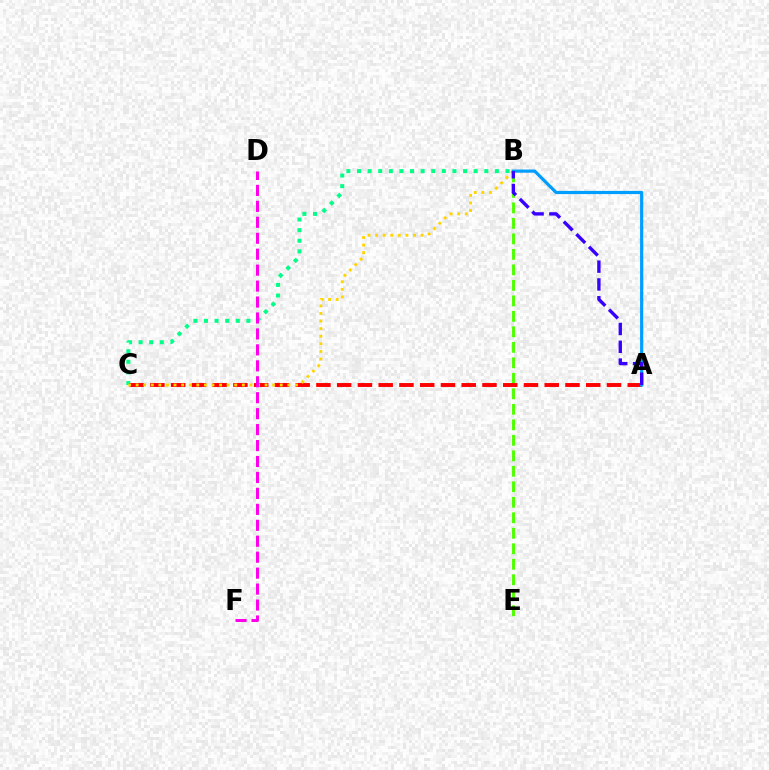{('B', 'E'): [{'color': '#4fff00', 'line_style': 'dashed', 'thickness': 2.1}], ('B', 'C'): [{'color': '#00ff86', 'line_style': 'dotted', 'thickness': 2.88}, {'color': '#ffd500', 'line_style': 'dotted', 'thickness': 2.06}], ('A', 'C'): [{'color': '#ff0000', 'line_style': 'dashed', 'thickness': 2.82}], ('D', 'F'): [{'color': '#ff00ed', 'line_style': 'dashed', 'thickness': 2.17}], ('A', 'B'): [{'color': '#009eff', 'line_style': 'solid', 'thickness': 2.29}, {'color': '#3700ff', 'line_style': 'dashed', 'thickness': 2.42}]}